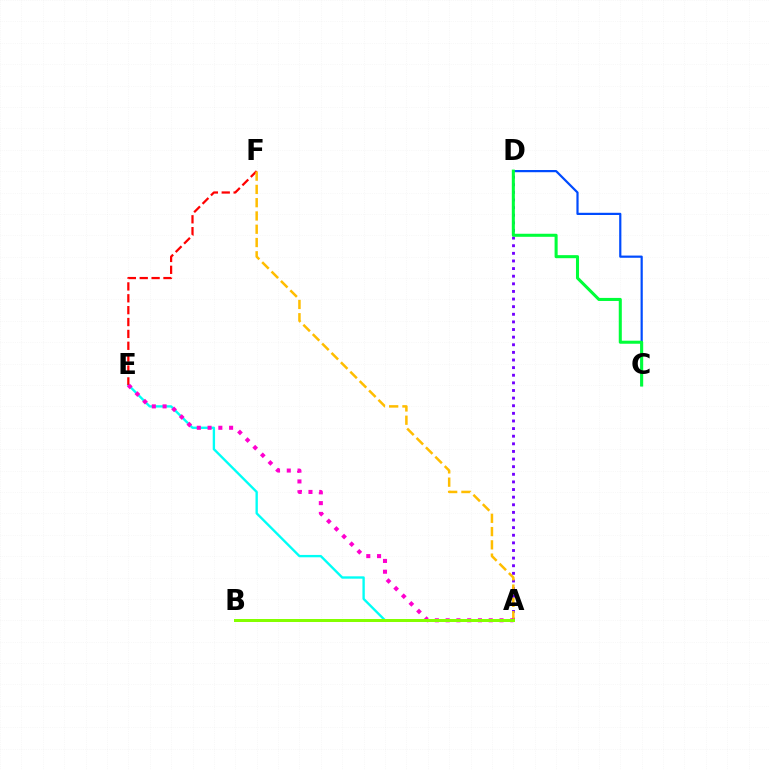{('A', 'D'): [{'color': '#7200ff', 'line_style': 'dotted', 'thickness': 2.07}], ('A', 'E'): [{'color': '#00fff6', 'line_style': 'solid', 'thickness': 1.7}, {'color': '#ff00cf', 'line_style': 'dotted', 'thickness': 2.93}], ('E', 'F'): [{'color': '#ff0000', 'line_style': 'dashed', 'thickness': 1.61}], ('C', 'D'): [{'color': '#004bff', 'line_style': 'solid', 'thickness': 1.59}, {'color': '#00ff39', 'line_style': 'solid', 'thickness': 2.2}], ('A', 'F'): [{'color': '#ffbd00', 'line_style': 'dashed', 'thickness': 1.8}], ('A', 'B'): [{'color': '#84ff00', 'line_style': 'solid', 'thickness': 2.16}]}